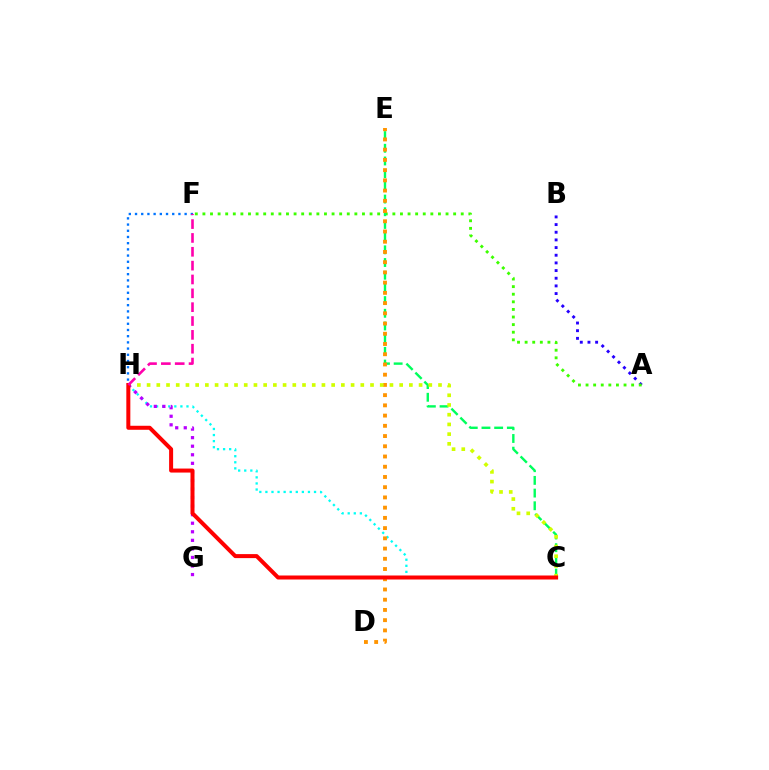{('A', 'B'): [{'color': '#2500ff', 'line_style': 'dotted', 'thickness': 2.08}], ('A', 'F'): [{'color': '#3dff00', 'line_style': 'dotted', 'thickness': 2.06}], ('F', 'H'): [{'color': '#0074ff', 'line_style': 'dotted', 'thickness': 1.68}, {'color': '#ff00ac', 'line_style': 'dashed', 'thickness': 1.88}], ('C', 'H'): [{'color': '#00fff6', 'line_style': 'dotted', 'thickness': 1.65}, {'color': '#d1ff00', 'line_style': 'dotted', 'thickness': 2.64}, {'color': '#ff0000', 'line_style': 'solid', 'thickness': 2.89}], ('C', 'E'): [{'color': '#00ff5c', 'line_style': 'dashed', 'thickness': 1.72}], ('D', 'E'): [{'color': '#ff9400', 'line_style': 'dotted', 'thickness': 2.78}], ('G', 'H'): [{'color': '#b900ff', 'line_style': 'dotted', 'thickness': 2.32}]}